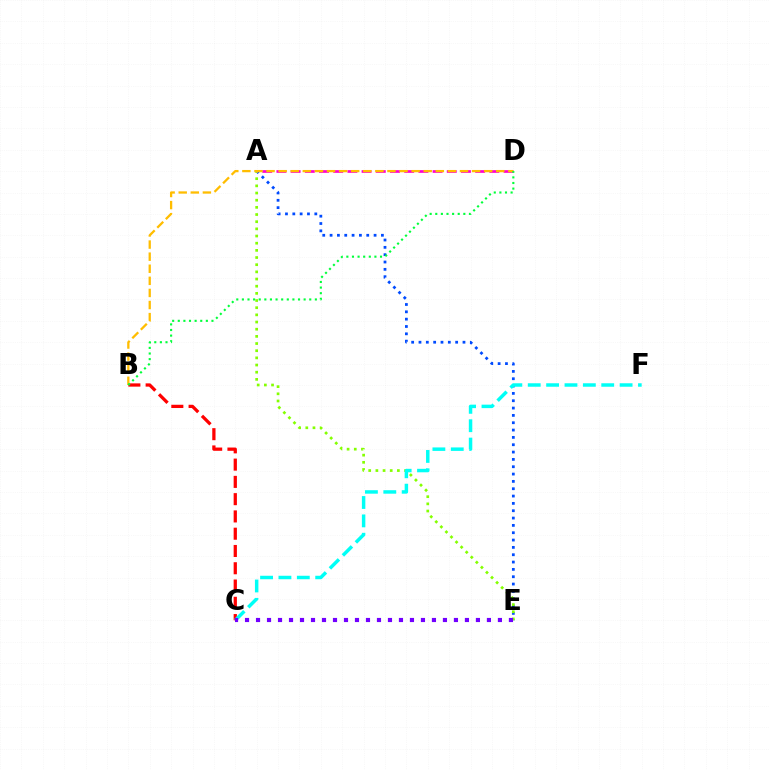{('B', 'C'): [{'color': '#ff0000', 'line_style': 'dashed', 'thickness': 2.35}], ('A', 'E'): [{'color': '#004bff', 'line_style': 'dotted', 'thickness': 1.99}, {'color': '#84ff00', 'line_style': 'dotted', 'thickness': 1.95}], ('A', 'D'): [{'color': '#ff00cf', 'line_style': 'dashed', 'thickness': 1.93}], ('B', 'D'): [{'color': '#ffbd00', 'line_style': 'dashed', 'thickness': 1.64}, {'color': '#00ff39', 'line_style': 'dotted', 'thickness': 1.52}], ('C', 'F'): [{'color': '#00fff6', 'line_style': 'dashed', 'thickness': 2.5}], ('C', 'E'): [{'color': '#7200ff', 'line_style': 'dotted', 'thickness': 2.99}]}